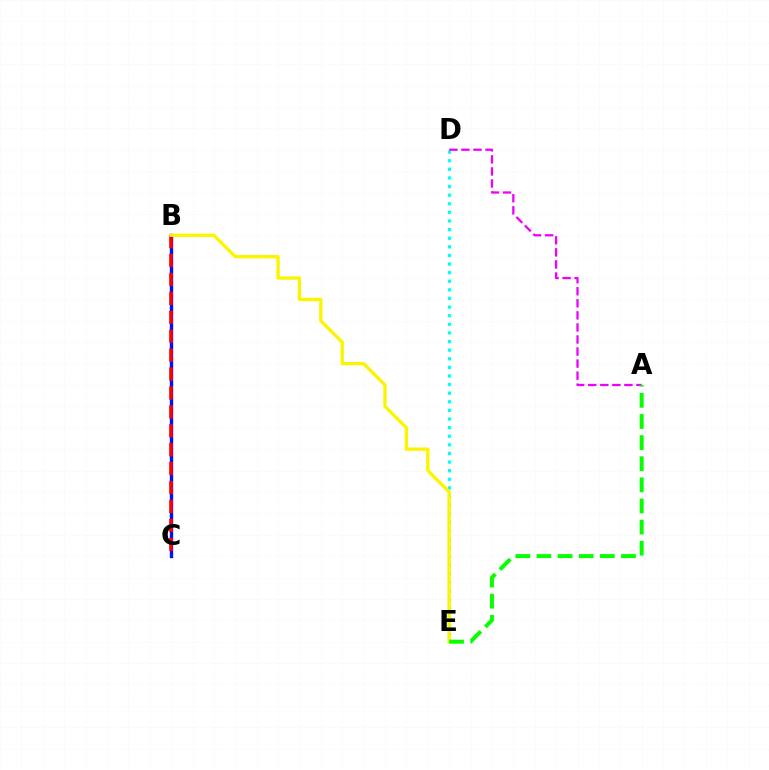{('D', 'E'): [{'color': '#00fff6', 'line_style': 'dotted', 'thickness': 2.34}], ('B', 'C'): [{'color': '#0010ff', 'line_style': 'solid', 'thickness': 2.42}, {'color': '#ff0000', 'line_style': 'dashed', 'thickness': 2.57}], ('A', 'D'): [{'color': '#ee00ff', 'line_style': 'dashed', 'thickness': 1.64}], ('B', 'E'): [{'color': '#fcf500', 'line_style': 'solid', 'thickness': 2.41}], ('A', 'E'): [{'color': '#08ff00', 'line_style': 'dashed', 'thickness': 2.87}]}